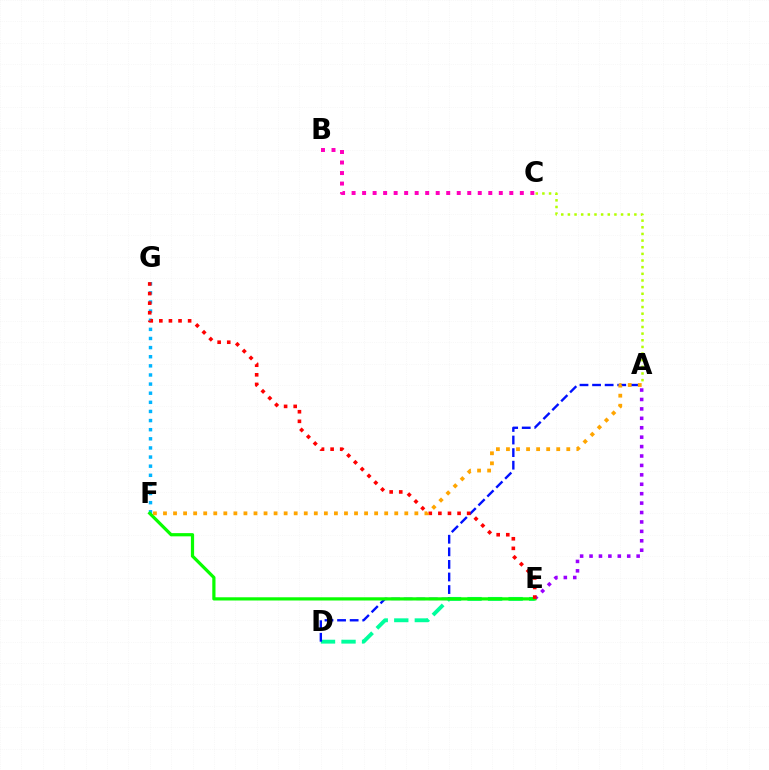{('B', 'C'): [{'color': '#ff00bd', 'line_style': 'dotted', 'thickness': 2.86}], ('A', 'C'): [{'color': '#b3ff00', 'line_style': 'dotted', 'thickness': 1.81}], ('A', 'E'): [{'color': '#9b00ff', 'line_style': 'dotted', 'thickness': 2.56}], ('D', 'E'): [{'color': '#00ff9d', 'line_style': 'dashed', 'thickness': 2.79}], ('F', 'G'): [{'color': '#00b5ff', 'line_style': 'dotted', 'thickness': 2.48}], ('A', 'D'): [{'color': '#0010ff', 'line_style': 'dashed', 'thickness': 1.71}], ('E', 'F'): [{'color': '#08ff00', 'line_style': 'solid', 'thickness': 2.32}], ('E', 'G'): [{'color': '#ff0000', 'line_style': 'dotted', 'thickness': 2.61}], ('A', 'F'): [{'color': '#ffa500', 'line_style': 'dotted', 'thickness': 2.73}]}